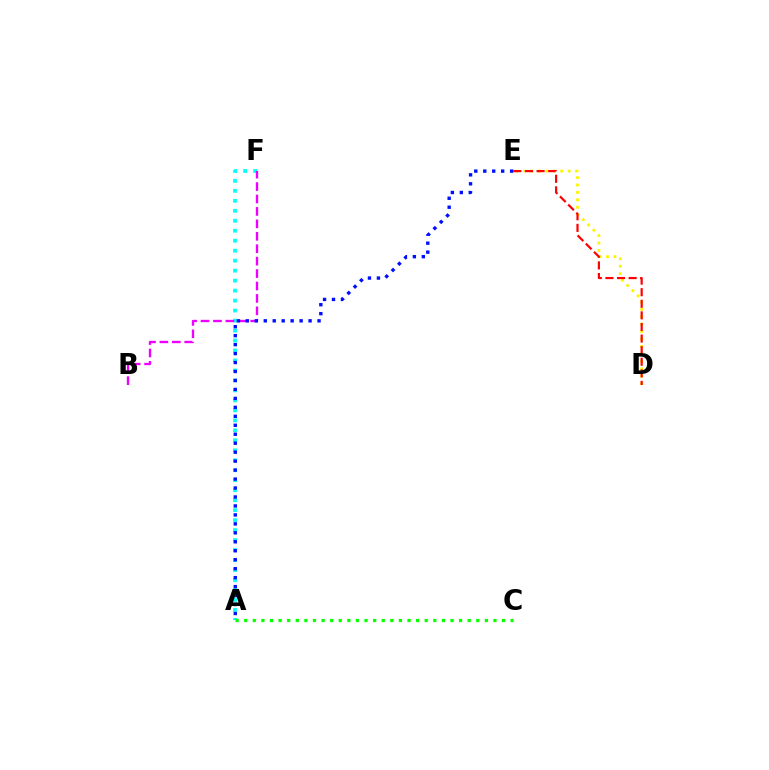{('A', 'F'): [{'color': '#00fff6', 'line_style': 'dotted', 'thickness': 2.71}], ('B', 'F'): [{'color': '#ee00ff', 'line_style': 'dashed', 'thickness': 1.69}], ('D', 'E'): [{'color': '#fcf500', 'line_style': 'dotted', 'thickness': 2.02}, {'color': '#ff0000', 'line_style': 'dashed', 'thickness': 1.58}], ('A', 'C'): [{'color': '#08ff00', 'line_style': 'dotted', 'thickness': 2.34}], ('A', 'E'): [{'color': '#0010ff', 'line_style': 'dotted', 'thickness': 2.44}]}